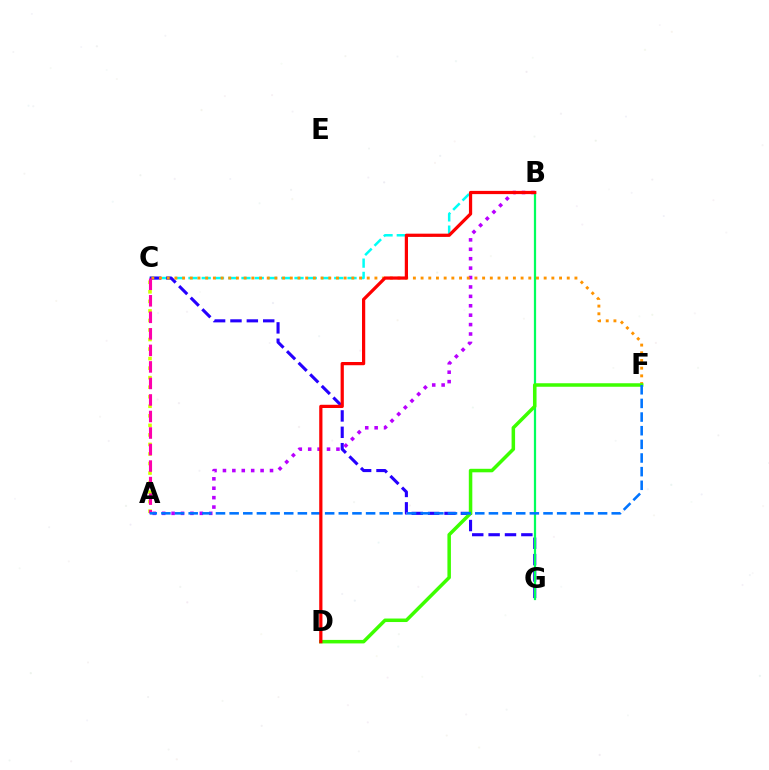{('B', 'C'): [{'color': '#00fff6', 'line_style': 'dashed', 'thickness': 1.8}], ('C', 'G'): [{'color': '#2500ff', 'line_style': 'dashed', 'thickness': 2.22}], ('A', 'B'): [{'color': '#b900ff', 'line_style': 'dotted', 'thickness': 2.56}], ('C', 'F'): [{'color': '#ff9400', 'line_style': 'dotted', 'thickness': 2.09}], ('B', 'G'): [{'color': '#00ff5c', 'line_style': 'solid', 'thickness': 1.61}], ('A', 'C'): [{'color': '#d1ff00', 'line_style': 'dotted', 'thickness': 2.59}, {'color': '#ff00ac', 'line_style': 'dashed', 'thickness': 2.25}], ('D', 'F'): [{'color': '#3dff00', 'line_style': 'solid', 'thickness': 2.53}], ('A', 'F'): [{'color': '#0074ff', 'line_style': 'dashed', 'thickness': 1.85}], ('B', 'D'): [{'color': '#ff0000', 'line_style': 'solid', 'thickness': 2.32}]}